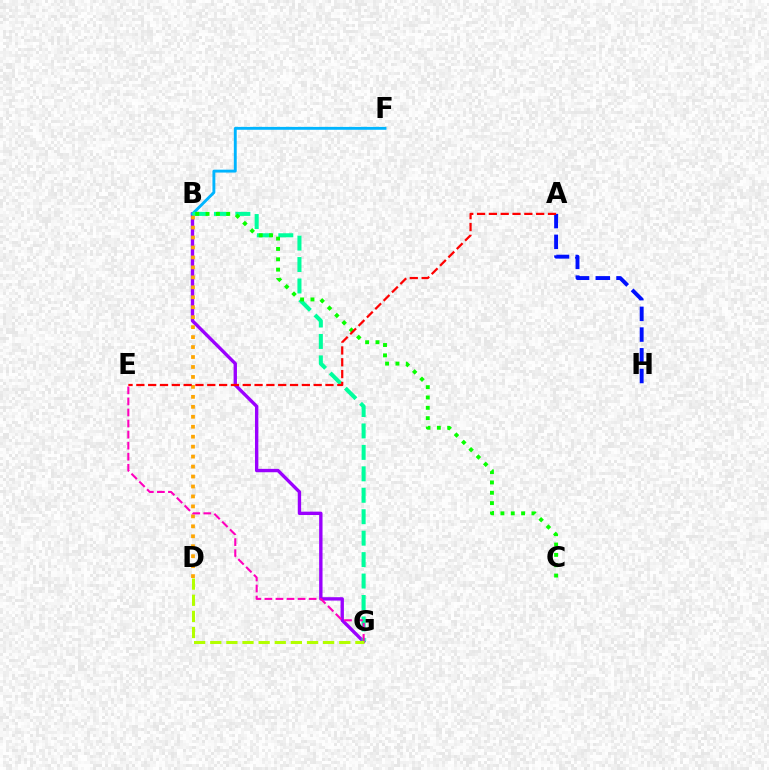{('B', 'G'): [{'color': '#9b00ff', 'line_style': 'solid', 'thickness': 2.43}, {'color': '#00ff9d', 'line_style': 'dashed', 'thickness': 2.91}], ('B', 'F'): [{'color': '#00b5ff', 'line_style': 'solid', 'thickness': 2.08}], ('B', 'D'): [{'color': '#ffa500', 'line_style': 'dotted', 'thickness': 2.71}], ('E', 'G'): [{'color': '#ff00bd', 'line_style': 'dashed', 'thickness': 1.5}], ('A', 'H'): [{'color': '#0010ff', 'line_style': 'dashed', 'thickness': 2.81}], ('B', 'C'): [{'color': '#08ff00', 'line_style': 'dotted', 'thickness': 2.81}], ('A', 'E'): [{'color': '#ff0000', 'line_style': 'dashed', 'thickness': 1.61}], ('D', 'G'): [{'color': '#b3ff00', 'line_style': 'dashed', 'thickness': 2.19}]}